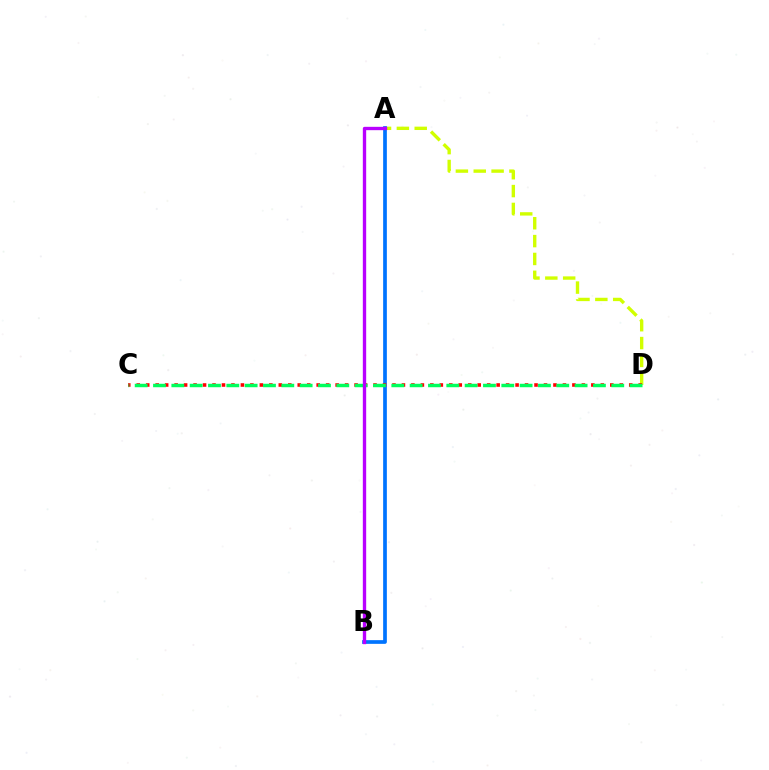{('A', 'D'): [{'color': '#d1ff00', 'line_style': 'dashed', 'thickness': 2.43}], ('A', 'B'): [{'color': '#0074ff', 'line_style': 'solid', 'thickness': 2.66}, {'color': '#b900ff', 'line_style': 'solid', 'thickness': 2.41}], ('C', 'D'): [{'color': '#ff0000', 'line_style': 'dotted', 'thickness': 2.57}, {'color': '#00ff5c', 'line_style': 'dashed', 'thickness': 2.49}]}